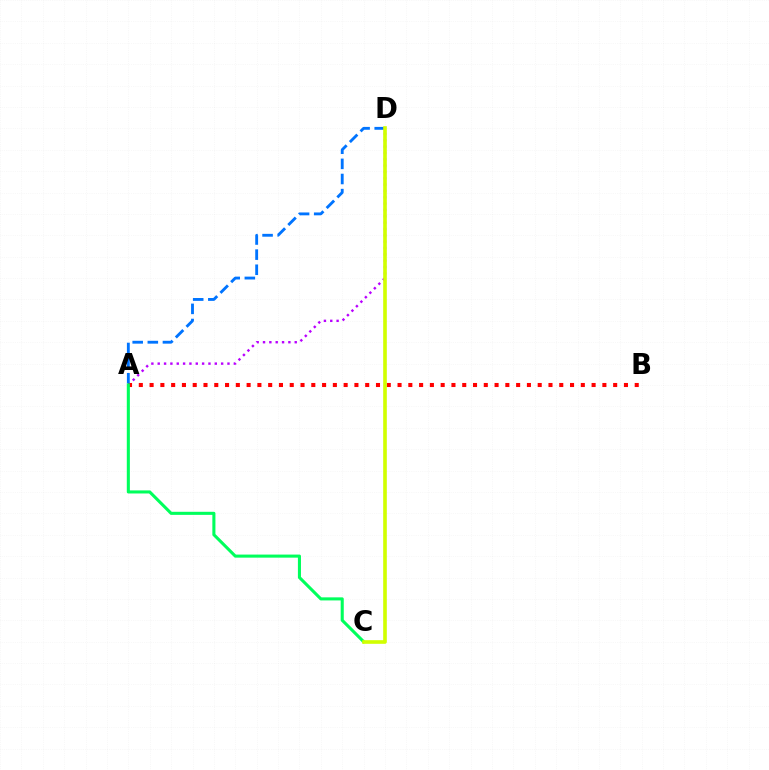{('A', 'D'): [{'color': '#b900ff', 'line_style': 'dotted', 'thickness': 1.72}, {'color': '#0074ff', 'line_style': 'dashed', 'thickness': 2.05}], ('A', 'B'): [{'color': '#ff0000', 'line_style': 'dotted', 'thickness': 2.93}], ('A', 'C'): [{'color': '#00ff5c', 'line_style': 'solid', 'thickness': 2.21}], ('C', 'D'): [{'color': '#d1ff00', 'line_style': 'solid', 'thickness': 2.62}]}